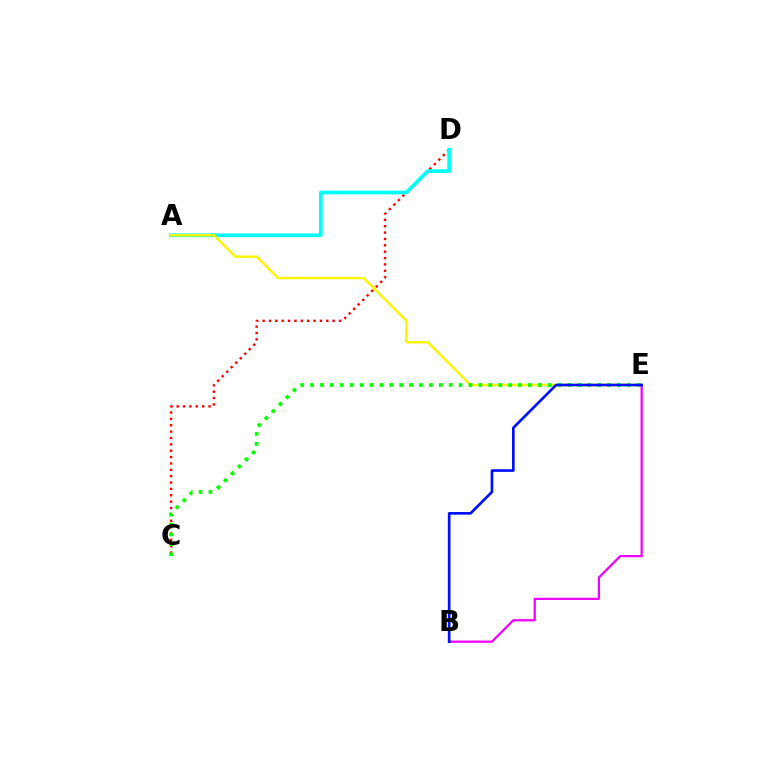{('C', 'D'): [{'color': '#ff0000', 'line_style': 'dotted', 'thickness': 1.73}], ('A', 'D'): [{'color': '#00fff6', 'line_style': 'solid', 'thickness': 2.67}], ('A', 'E'): [{'color': '#fcf500', 'line_style': 'solid', 'thickness': 1.74}], ('C', 'E'): [{'color': '#08ff00', 'line_style': 'dotted', 'thickness': 2.69}], ('B', 'E'): [{'color': '#ee00ff', 'line_style': 'solid', 'thickness': 1.61}, {'color': '#0010ff', 'line_style': 'solid', 'thickness': 1.92}]}